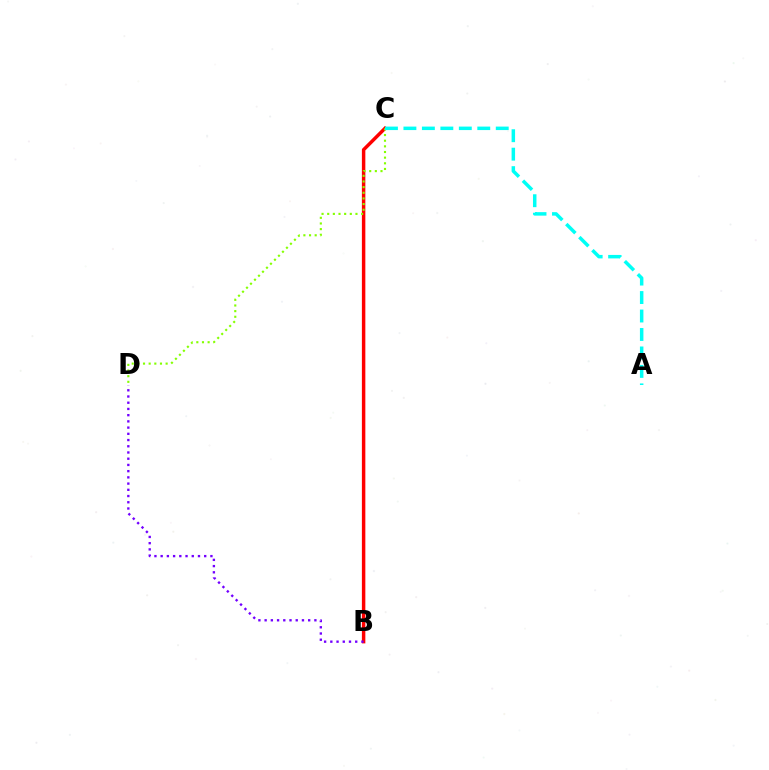{('B', 'C'): [{'color': '#ff0000', 'line_style': 'solid', 'thickness': 2.49}], ('C', 'D'): [{'color': '#84ff00', 'line_style': 'dotted', 'thickness': 1.54}], ('B', 'D'): [{'color': '#7200ff', 'line_style': 'dotted', 'thickness': 1.69}], ('A', 'C'): [{'color': '#00fff6', 'line_style': 'dashed', 'thickness': 2.51}]}